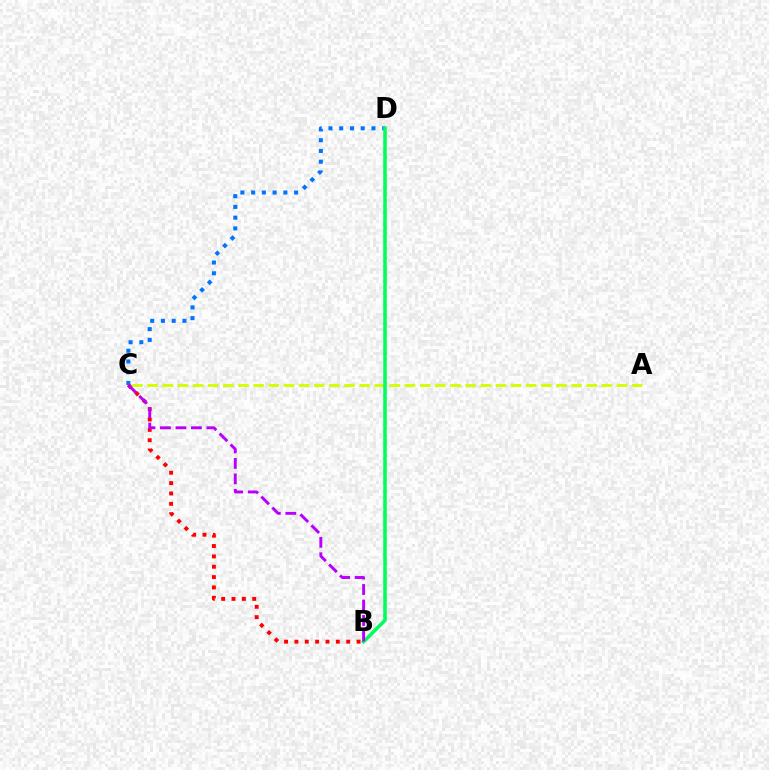{('A', 'C'): [{'color': '#d1ff00', 'line_style': 'dashed', 'thickness': 2.06}], ('C', 'D'): [{'color': '#0074ff', 'line_style': 'dotted', 'thickness': 2.92}], ('B', 'C'): [{'color': '#ff0000', 'line_style': 'dotted', 'thickness': 2.81}, {'color': '#b900ff', 'line_style': 'dashed', 'thickness': 2.1}], ('B', 'D'): [{'color': '#00ff5c', 'line_style': 'solid', 'thickness': 2.56}]}